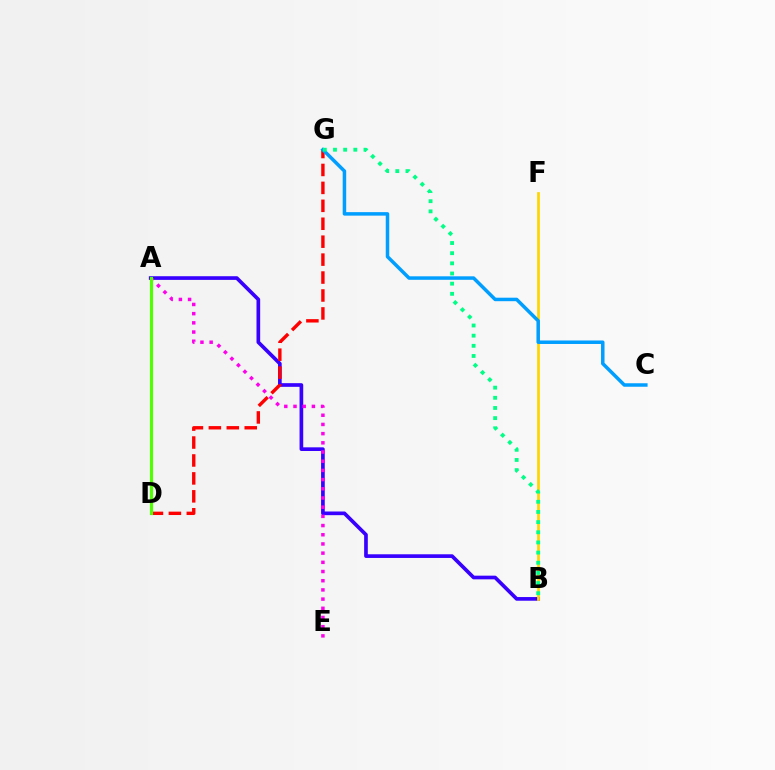{('A', 'B'): [{'color': '#3700ff', 'line_style': 'solid', 'thickness': 2.64}], ('D', 'G'): [{'color': '#ff0000', 'line_style': 'dashed', 'thickness': 2.44}], ('B', 'F'): [{'color': '#ffd500', 'line_style': 'solid', 'thickness': 1.96}], ('A', 'E'): [{'color': '#ff00ed', 'line_style': 'dotted', 'thickness': 2.5}], ('A', 'D'): [{'color': '#4fff00', 'line_style': 'solid', 'thickness': 2.27}], ('C', 'G'): [{'color': '#009eff', 'line_style': 'solid', 'thickness': 2.51}], ('B', 'G'): [{'color': '#00ff86', 'line_style': 'dotted', 'thickness': 2.76}]}